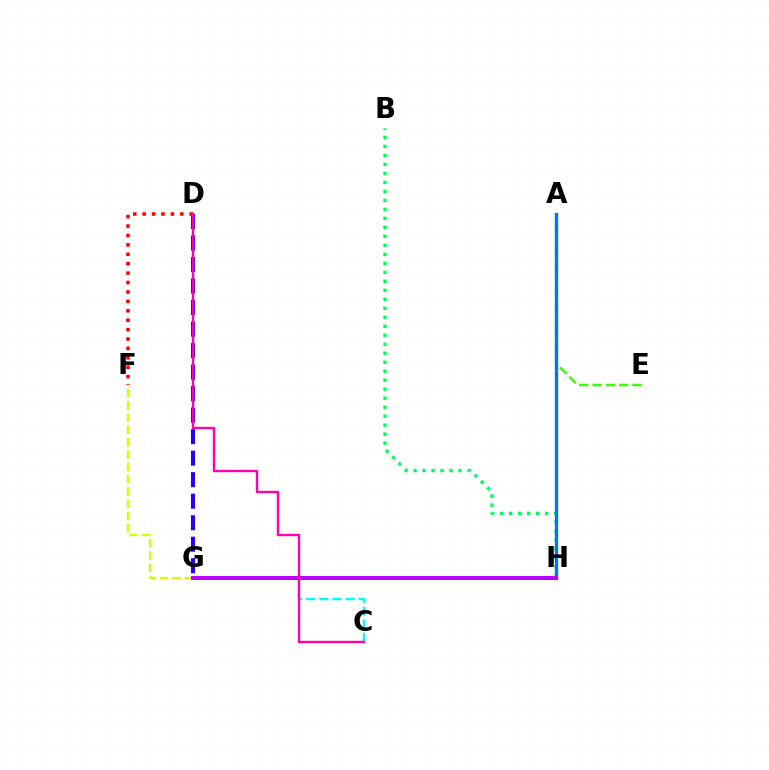{('B', 'H'): [{'color': '#00ff5c', 'line_style': 'dotted', 'thickness': 2.44}], ('A', 'E'): [{'color': '#3dff00', 'line_style': 'dashed', 'thickness': 1.81}], ('G', 'H'): [{'color': '#ff9400', 'line_style': 'dotted', 'thickness': 1.98}, {'color': '#b900ff', 'line_style': 'solid', 'thickness': 2.86}], ('F', 'G'): [{'color': '#d1ff00', 'line_style': 'dashed', 'thickness': 1.67}], ('D', 'G'): [{'color': '#2500ff', 'line_style': 'dashed', 'thickness': 2.92}], ('C', 'G'): [{'color': '#00fff6', 'line_style': 'dashed', 'thickness': 1.78}], ('A', 'H'): [{'color': '#0074ff', 'line_style': 'solid', 'thickness': 2.4}], ('D', 'F'): [{'color': '#ff0000', 'line_style': 'dotted', 'thickness': 2.56}], ('C', 'D'): [{'color': '#ff00ac', 'line_style': 'solid', 'thickness': 1.72}]}